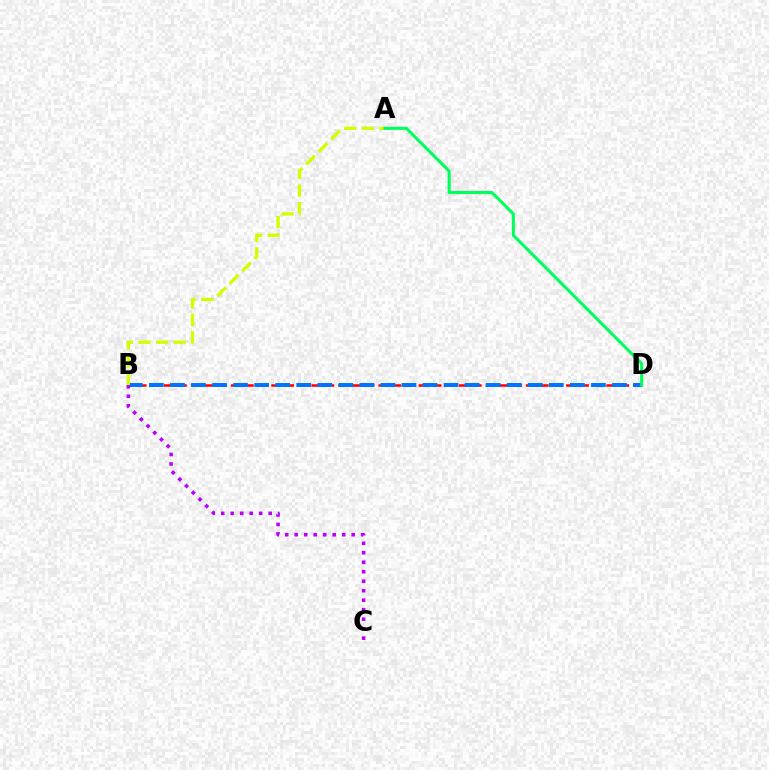{('B', 'D'): [{'color': '#ff0000', 'line_style': 'dashed', 'thickness': 1.82}, {'color': '#0074ff', 'line_style': 'dashed', 'thickness': 2.86}], ('A', 'B'): [{'color': '#d1ff00', 'line_style': 'dashed', 'thickness': 2.39}], ('B', 'C'): [{'color': '#b900ff', 'line_style': 'dotted', 'thickness': 2.58}], ('A', 'D'): [{'color': '#00ff5c', 'line_style': 'solid', 'thickness': 2.21}]}